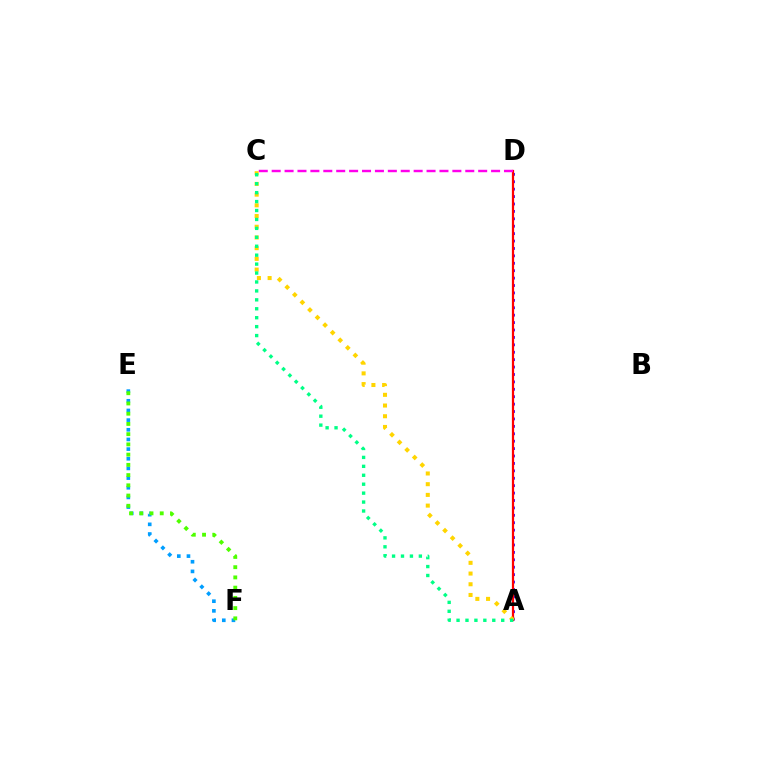{('A', 'D'): [{'color': '#3700ff', 'line_style': 'dotted', 'thickness': 2.01}, {'color': '#ff0000', 'line_style': 'solid', 'thickness': 1.6}], ('E', 'F'): [{'color': '#009eff', 'line_style': 'dotted', 'thickness': 2.63}, {'color': '#4fff00', 'line_style': 'dotted', 'thickness': 2.78}], ('C', 'D'): [{'color': '#ff00ed', 'line_style': 'dashed', 'thickness': 1.75}], ('A', 'C'): [{'color': '#ffd500', 'line_style': 'dotted', 'thickness': 2.91}, {'color': '#00ff86', 'line_style': 'dotted', 'thickness': 2.43}]}